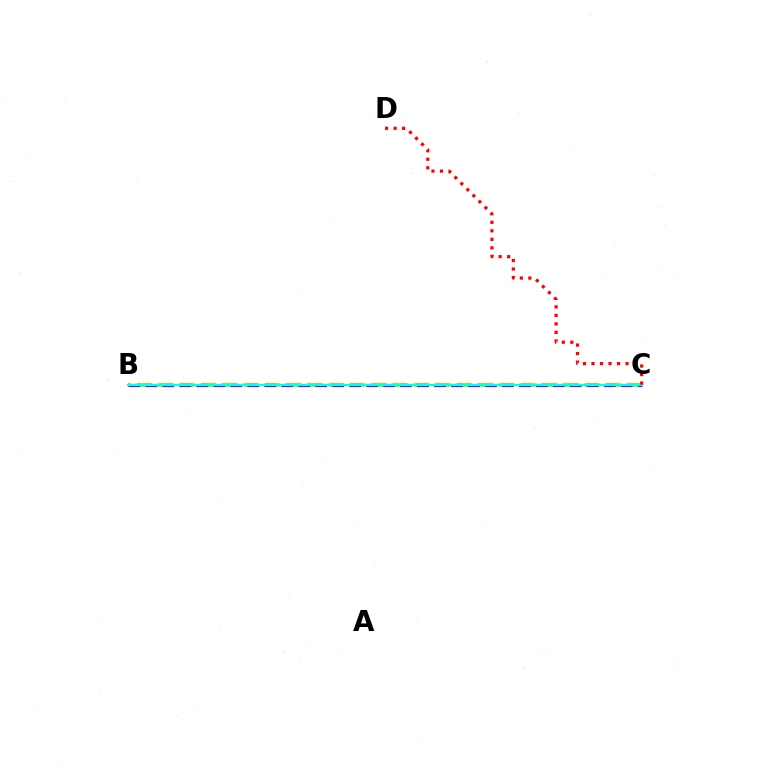{('B', 'C'): [{'color': '#84ff00', 'line_style': 'dashed', 'thickness': 2.9}, {'color': '#7200ff', 'line_style': 'dashed', 'thickness': 2.31}, {'color': '#00fff6', 'line_style': 'solid', 'thickness': 1.56}], ('C', 'D'): [{'color': '#ff0000', 'line_style': 'dotted', 'thickness': 2.31}]}